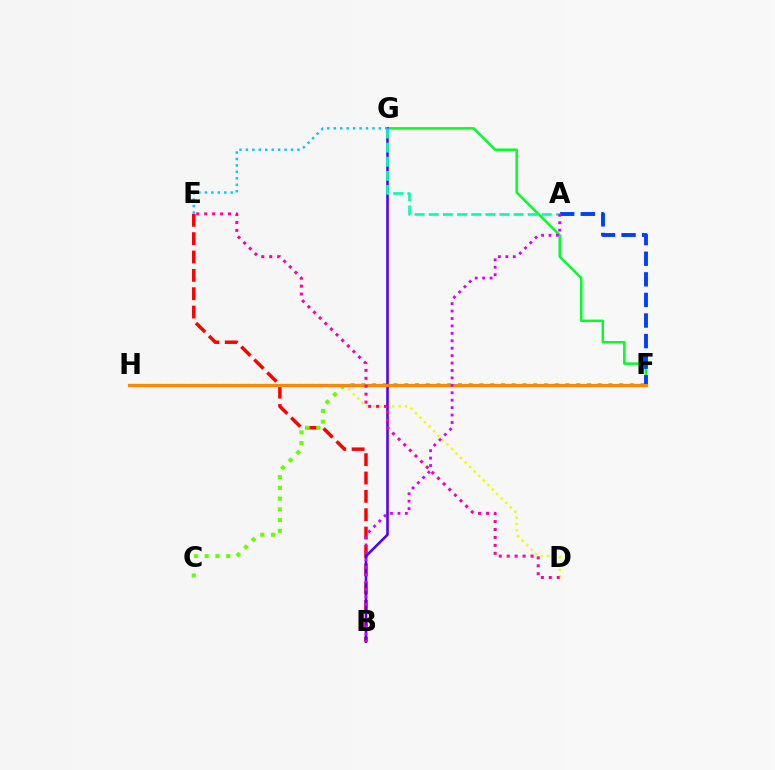{('F', 'G'): [{'color': '#00ff27', 'line_style': 'solid', 'thickness': 1.78}], ('B', 'E'): [{'color': '#ff0000', 'line_style': 'dashed', 'thickness': 2.49}], ('D', 'H'): [{'color': '#eeff00', 'line_style': 'dotted', 'thickness': 1.73}], ('C', 'F'): [{'color': '#66ff00', 'line_style': 'dotted', 'thickness': 2.92}], ('B', 'G'): [{'color': '#4f00ff', 'line_style': 'solid', 'thickness': 1.85}], ('A', 'F'): [{'color': '#003fff', 'line_style': 'dashed', 'thickness': 2.8}], ('A', 'G'): [{'color': '#00ffaf', 'line_style': 'dashed', 'thickness': 1.92}], ('F', 'H'): [{'color': '#ff8800', 'line_style': 'solid', 'thickness': 2.29}], ('D', 'E'): [{'color': '#ff00a0', 'line_style': 'dotted', 'thickness': 2.16}], ('E', 'G'): [{'color': '#00c7ff', 'line_style': 'dotted', 'thickness': 1.75}], ('A', 'B'): [{'color': '#d600ff', 'line_style': 'dotted', 'thickness': 2.02}]}